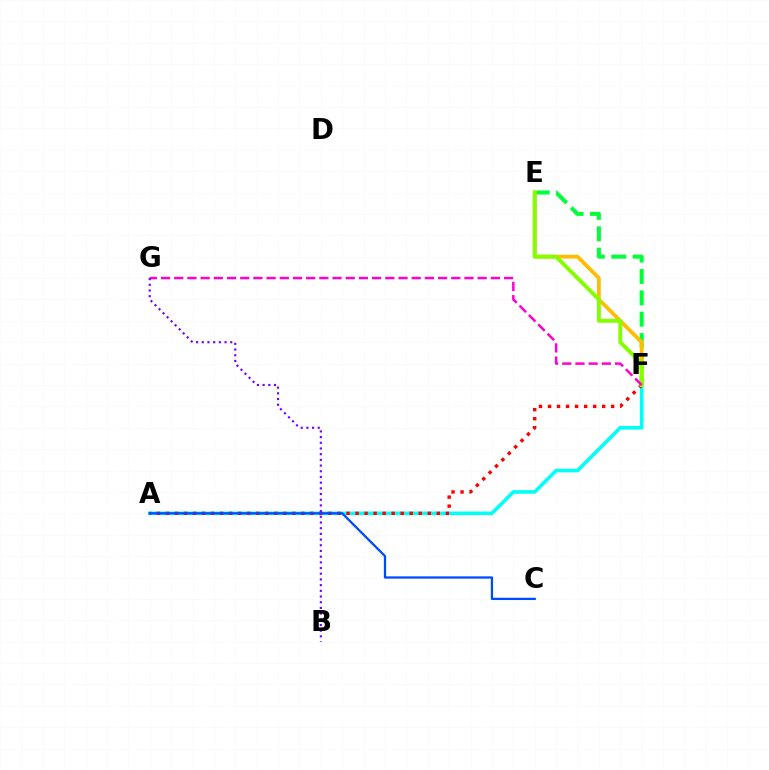{('A', 'F'): [{'color': '#00fff6', 'line_style': 'solid', 'thickness': 2.58}, {'color': '#ff0000', 'line_style': 'dotted', 'thickness': 2.45}], ('E', 'F'): [{'color': '#00ff39', 'line_style': 'dashed', 'thickness': 2.9}, {'color': '#ffbd00', 'line_style': 'solid', 'thickness': 2.73}, {'color': '#84ff00', 'line_style': 'solid', 'thickness': 2.84}], ('A', 'C'): [{'color': '#004bff', 'line_style': 'solid', 'thickness': 1.64}], ('F', 'G'): [{'color': '#ff00cf', 'line_style': 'dashed', 'thickness': 1.79}], ('B', 'G'): [{'color': '#7200ff', 'line_style': 'dotted', 'thickness': 1.55}]}